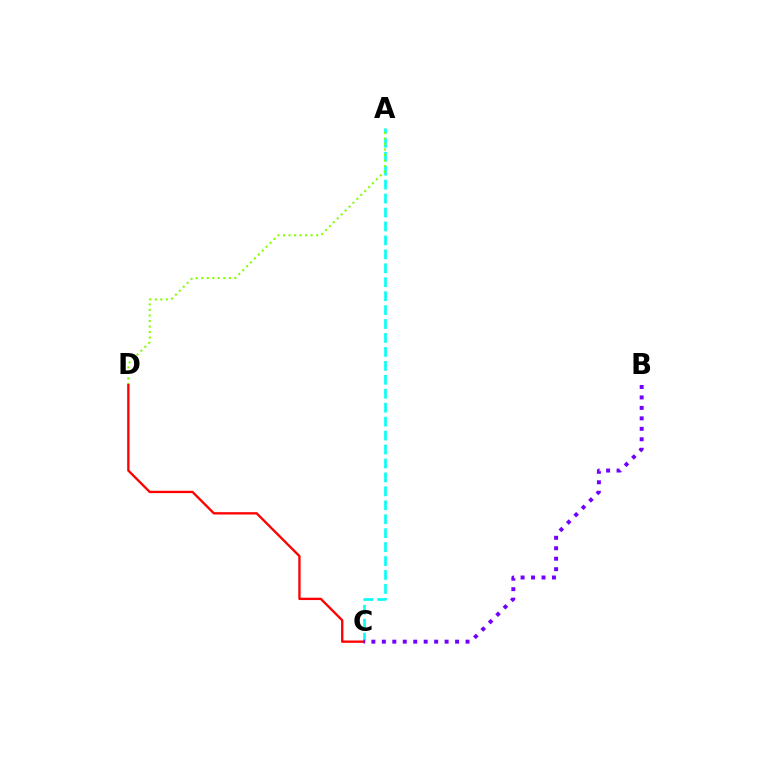{('A', 'C'): [{'color': '#00fff6', 'line_style': 'dashed', 'thickness': 1.89}], ('A', 'D'): [{'color': '#84ff00', 'line_style': 'dotted', 'thickness': 1.5}], ('C', 'D'): [{'color': '#ff0000', 'line_style': 'solid', 'thickness': 1.68}], ('B', 'C'): [{'color': '#7200ff', 'line_style': 'dotted', 'thickness': 2.84}]}